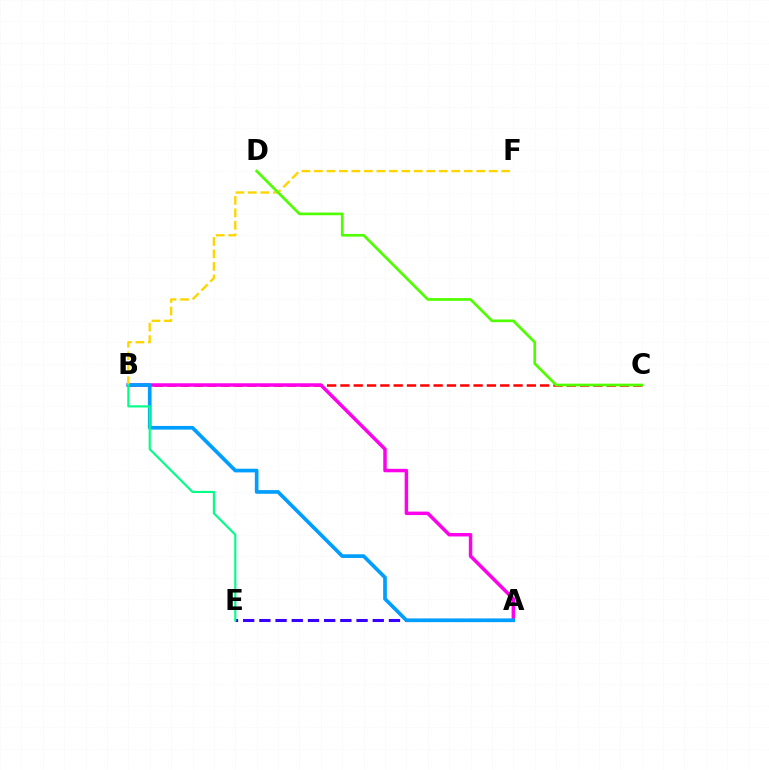{('B', 'C'): [{'color': '#ff0000', 'line_style': 'dashed', 'thickness': 1.81}], ('A', 'B'): [{'color': '#ff00ed', 'line_style': 'solid', 'thickness': 2.5}, {'color': '#009eff', 'line_style': 'solid', 'thickness': 2.65}], ('A', 'E'): [{'color': '#3700ff', 'line_style': 'dashed', 'thickness': 2.2}], ('B', 'F'): [{'color': '#ffd500', 'line_style': 'dashed', 'thickness': 1.7}], ('C', 'D'): [{'color': '#4fff00', 'line_style': 'solid', 'thickness': 1.94}], ('B', 'E'): [{'color': '#00ff86', 'line_style': 'solid', 'thickness': 1.54}]}